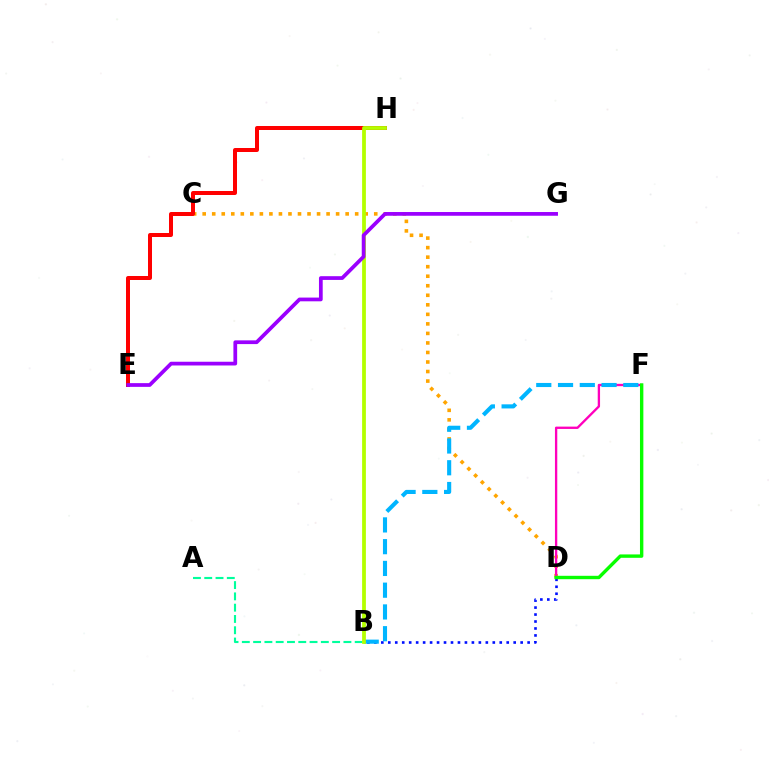{('C', 'D'): [{'color': '#ffa500', 'line_style': 'dotted', 'thickness': 2.59}], ('A', 'B'): [{'color': '#00ff9d', 'line_style': 'dashed', 'thickness': 1.53}], ('D', 'F'): [{'color': '#ff00bd', 'line_style': 'solid', 'thickness': 1.68}, {'color': '#08ff00', 'line_style': 'solid', 'thickness': 2.44}], ('B', 'D'): [{'color': '#0010ff', 'line_style': 'dotted', 'thickness': 1.89}], ('B', 'F'): [{'color': '#00b5ff', 'line_style': 'dashed', 'thickness': 2.96}], ('E', 'H'): [{'color': '#ff0000', 'line_style': 'solid', 'thickness': 2.87}], ('B', 'H'): [{'color': '#b3ff00', 'line_style': 'solid', 'thickness': 2.72}], ('E', 'G'): [{'color': '#9b00ff', 'line_style': 'solid', 'thickness': 2.69}]}